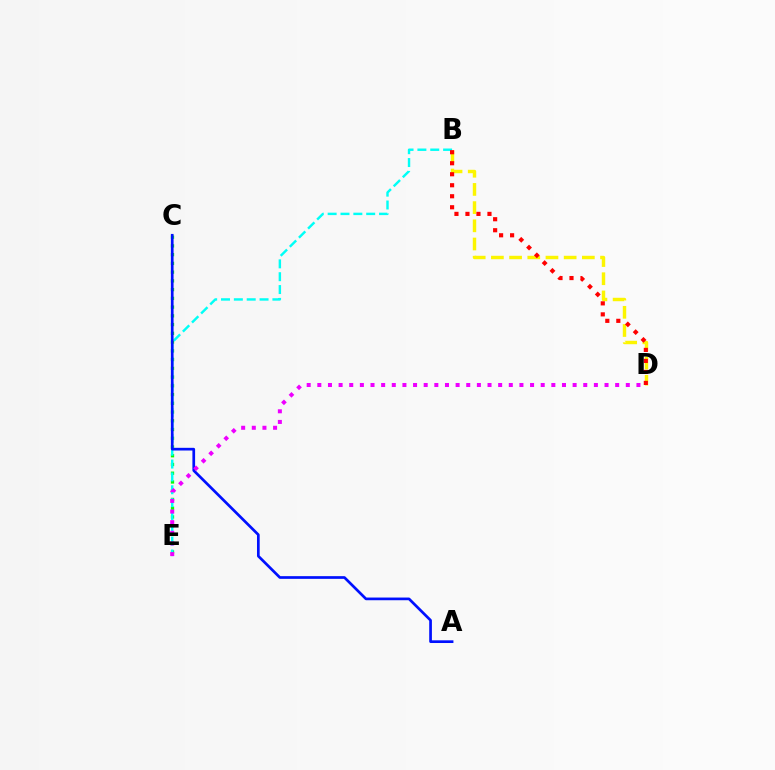{('B', 'D'): [{'color': '#fcf500', 'line_style': 'dashed', 'thickness': 2.47}, {'color': '#ff0000', 'line_style': 'dotted', 'thickness': 2.99}], ('C', 'E'): [{'color': '#08ff00', 'line_style': 'dotted', 'thickness': 2.38}], ('B', 'E'): [{'color': '#00fff6', 'line_style': 'dashed', 'thickness': 1.75}], ('A', 'C'): [{'color': '#0010ff', 'line_style': 'solid', 'thickness': 1.94}], ('D', 'E'): [{'color': '#ee00ff', 'line_style': 'dotted', 'thickness': 2.89}]}